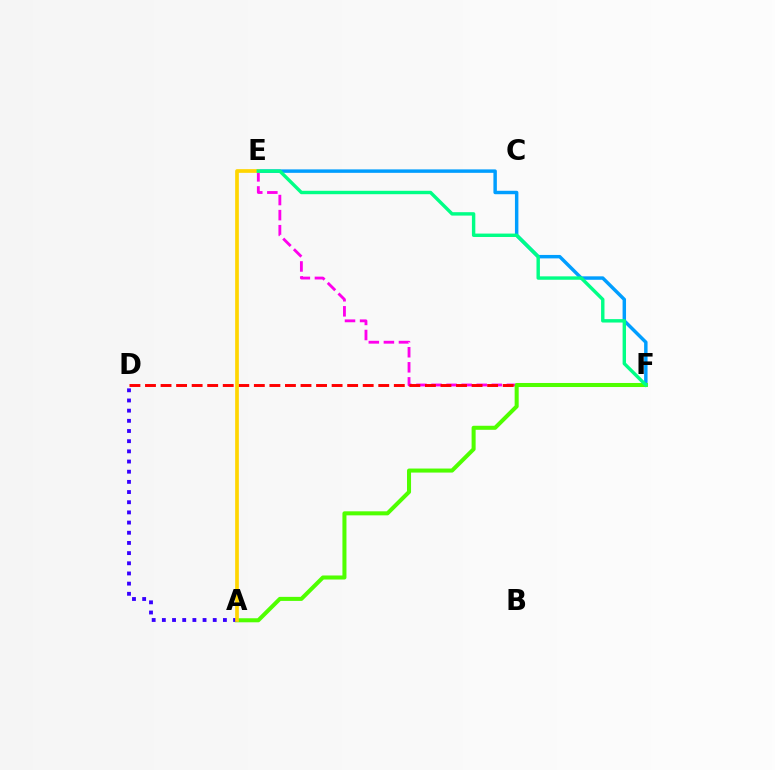{('E', 'F'): [{'color': '#ff00ed', 'line_style': 'dashed', 'thickness': 2.05}, {'color': '#009eff', 'line_style': 'solid', 'thickness': 2.48}, {'color': '#00ff86', 'line_style': 'solid', 'thickness': 2.45}], ('D', 'F'): [{'color': '#ff0000', 'line_style': 'dashed', 'thickness': 2.11}], ('A', 'F'): [{'color': '#4fff00', 'line_style': 'solid', 'thickness': 2.91}], ('A', 'D'): [{'color': '#3700ff', 'line_style': 'dotted', 'thickness': 2.76}], ('A', 'E'): [{'color': '#ffd500', 'line_style': 'solid', 'thickness': 2.66}]}